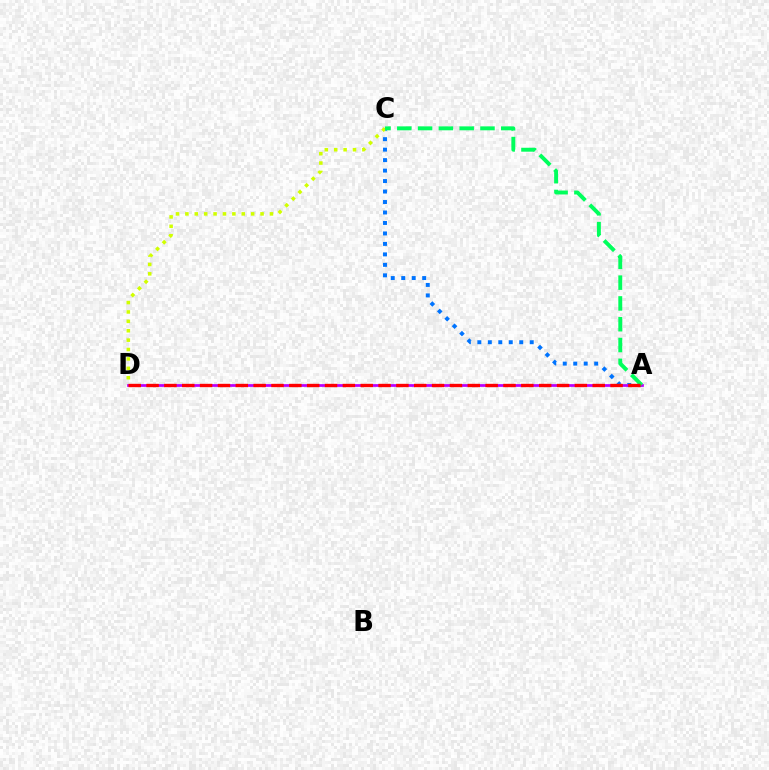{('A', 'C'): [{'color': '#0074ff', 'line_style': 'dotted', 'thickness': 2.85}, {'color': '#00ff5c', 'line_style': 'dashed', 'thickness': 2.82}], ('C', 'D'): [{'color': '#d1ff00', 'line_style': 'dotted', 'thickness': 2.55}], ('A', 'D'): [{'color': '#b900ff', 'line_style': 'solid', 'thickness': 1.97}, {'color': '#ff0000', 'line_style': 'dashed', 'thickness': 2.42}]}